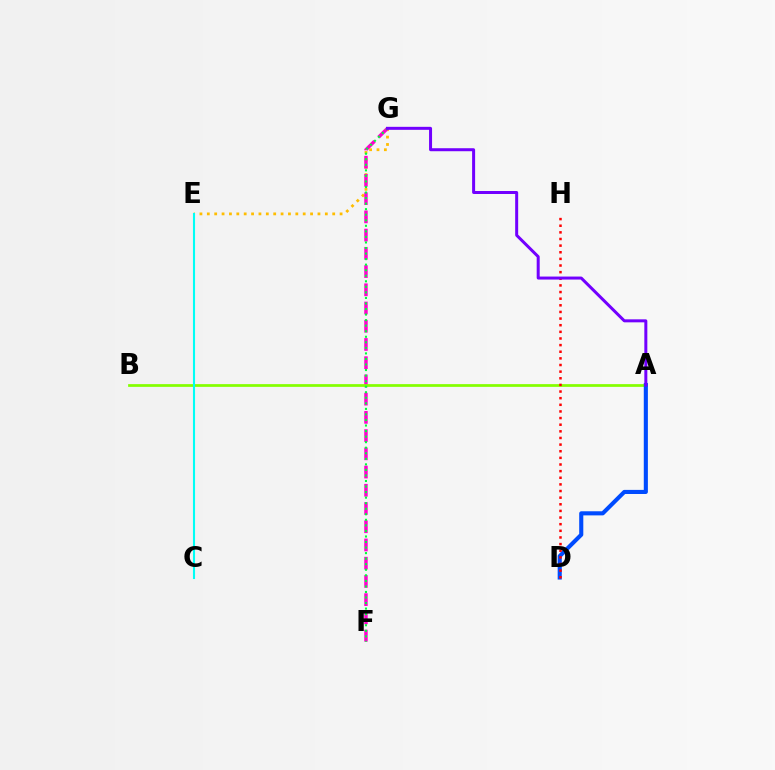{('E', 'G'): [{'color': '#ffbd00', 'line_style': 'dotted', 'thickness': 2.0}], ('F', 'G'): [{'color': '#ff00cf', 'line_style': 'dashed', 'thickness': 2.48}, {'color': '#00ff39', 'line_style': 'dotted', 'thickness': 1.51}], ('A', 'B'): [{'color': '#84ff00', 'line_style': 'solid', 'thickness': 1.97}], ('A', 'D'): [{'color': '#004bff', 'line_style': 'solid', 'thickness': 2.95}], ('D', 'H'): [{'color': '#ff0000', 'line_style': 'dotted', 'thickness': 1.8}], ('C', 'E'): [{'color': '#00fff6', 'line_style': 'solid', 'thickness': 1.51}], ('A', 'G'): [{'color': '#7200ff', 'line_style': 'solid', 'thickness': 2.16}]}